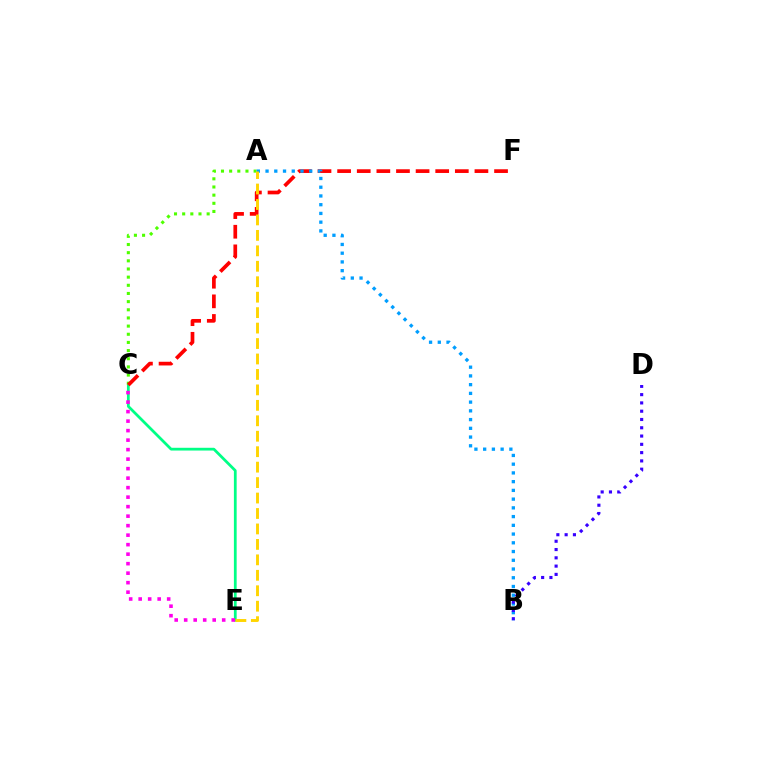{('C', 'E'): [{'color': '#00ff86', 'line_style': 'solid', 'thickness': 1.99}, {'color': '#ff00ed', 'line_style': 'dotted', 'thickness': 2.58}], ('A', 'C'): [{'color': '#4fff00', 'line_style': 'dotted', 'thickness': 2.22}], ('C', 'F'): [{'color': '#ff0000', 'line_style': 'dashed', 'thickness': 2.66}], ('A', 'B'): [{'color': '#009eff', 'line_style': 'dotted', 'thickness': 2.37}], ('B', 'D'): [{'color': '#3700ff', 'line_style': 'dotted', 'thickness': 2.25}], ('A', 'E'): [{'color': '#ffd500', 'line_style': 'dashed', 'thickness': 2.1}]}